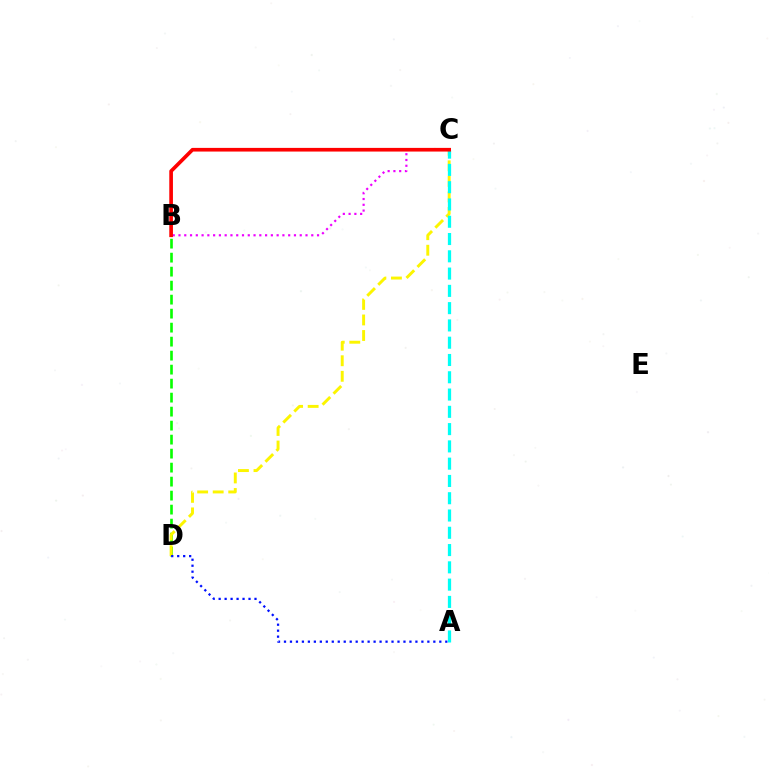{('B', 'D'): [{'color': '#08ff00', 'line_style': 'dashed', 'thickness': 1.9}], ('C', 'D'): [{'color': '#fcf500', 'line_style': 'dashed', 'thickness': 2.11}], ('B', 'C'): [{'color': '#ee00ff', 'line_style': 'dotted', 'thickness': 1.57}, {'color': '#ff0000', 'line_style': 'solid', 'thickness': 2.64}], ('A', 'C'): [{'color': '#00fff6', 'line_style': 'dashed', 'thickness': 2.35}], ('A', 'D'): [{'color': '#0010ff', 'line_style': 'dotted', 'thickness': 1.62}]}